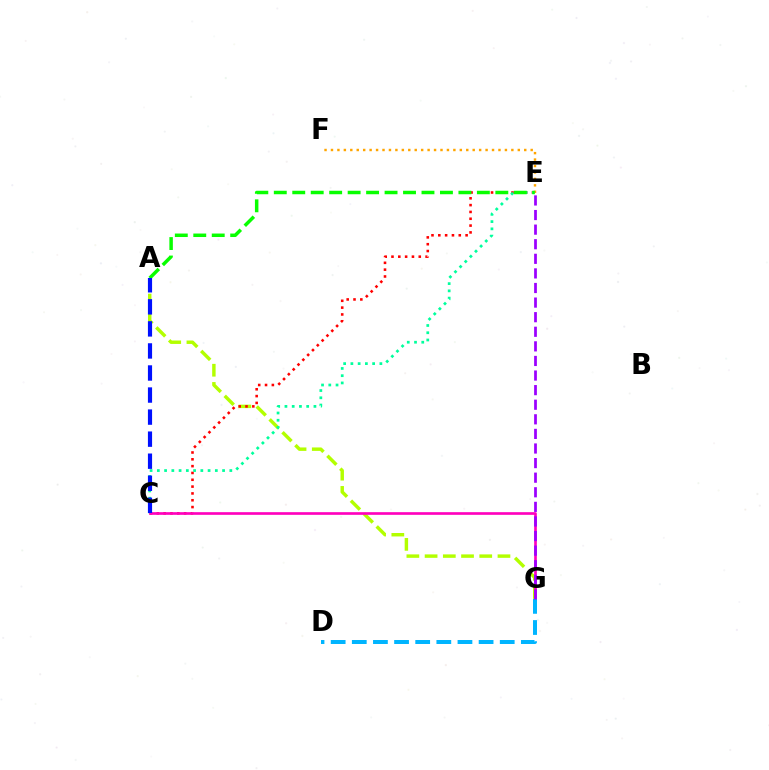{('E', 'F'): [{'color': '#ffa500', 'line_style': 'dotted', 'thickness': 1.75}], ('A', 'G'): [{'color': '#b3ff00', 'line_style': 'dashed', 'thickness': 2.47}], ('C', 'E'): [{'color': '#ff0000', 'line_style': 'dotted', 'thickness': 1.85}, {'color': '#00ff9d', 'line_style': 'dotted', 'thickness': 1.97}], ('C', 'G'): [{'color': '#ff00bd', 'line_style': 'solid', 'thickness': 1.92}], ('A', 'E'): [{'color': '#08ff00', 'line_style': 'dashed', 'thickness': 2.51}], ('D', 'G'): [{'color': '#00b5ff', 'line_style': 'dashed', 'thickness': 2.87}], ('A', 'C'): [{'color': '#0010ff', 'line_style': 'dashed', 'thickness': 3.0}], ('E', 'G'): [{'color': '#9b00ff', 'line_style': 'dashed', 'thickness': 1.98}]}